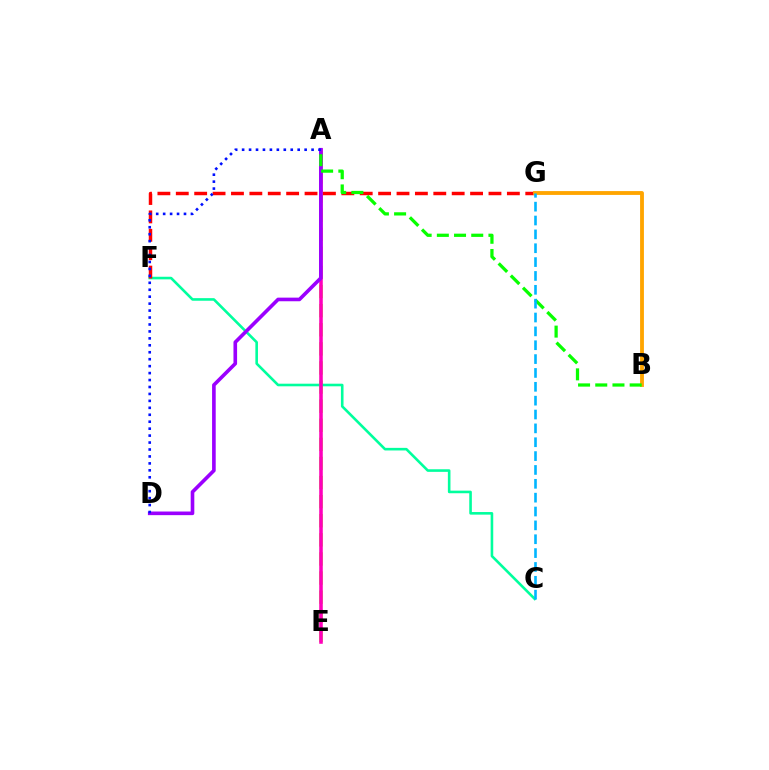{('A', 'E'): [{'color': '#b3ff00', 'line_style': 'dashed', 'thickness': 2.59}, {'color': '#ff00bd', 'line_style': 'solid', 'thickness': 2.56}], ('C', 'F'): [{'color': '#00ff9d', 'line_style': 'solid', 'thickness': 1.87}], ('F', 'G'): [{'color': '#ff0000', 'line_style': 'dashed', 'thickness': 2.5}], ('B', 'G'): [{'color': '#ffa500', 'line_style': 'solid', 'thickness': 2.76}], ('A', 'D'): [{'color': '#9b00ff', 'line_style': 'solid', 'thickness': 2.61}, {'color': '#0010ff', 'line_style': 'dotted', 'thickness': 1.89}], ('A', 'B'): [{'color': '#08ff00', 'line_style': 'dashed', 'thickness': 2.34}], ('C', 'G'): [{'color': '#00b5ff', 'line_style': 'dashed', 'thickness': 1.88}]}